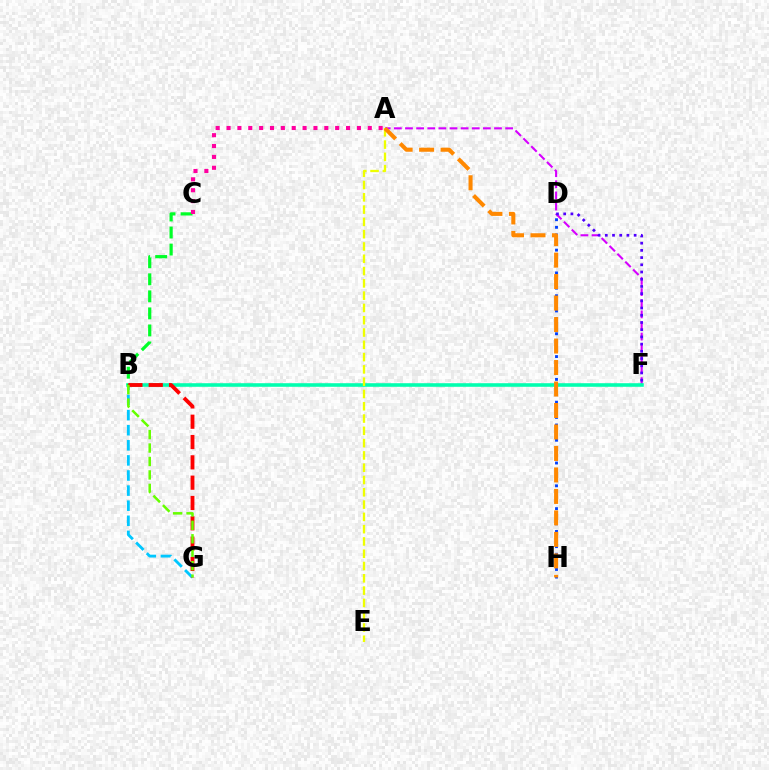{('A', 'F'): [{'color': '#d600ff', 'line_style': 'dashed', 'thickness': 1.51}], ('B', 'F'): [{'color': '#00ffaf', 'line_style': 'solid', 'thickness': 2.58}], ('D', 'F'): [{'color': '#4f00ff', 'line_style': 'dotted', 'thickness': 1.96}], ('B', 'C'): [{'color': '#00ff27', 'line_style': 'dashed', 'thickness': 2.31}], ('A', 'C'): [{'color': '#ff00a0', 'line_style': 'dotted', 'thickness': 2.95}], ('B', 'G'): [{'color': '#00c7ff', 'line_style': 'dashed', 'thickness': 2.05}, {'color': '#ff0000', 'line_style': 'dashed', 'thickness': 2.76}, {'color': '#66ff00', 'line_style': 'dashed', 'thickness': 1.83}], ('A', 'E'): [{'color': '#eeff00', 'line_style': 'dashed', 'thickness': 1.67}], ('D', 'H'): [{'color': '#003fff', 'line_style': 'dotted', 'thickness': 2.07}], ('A', 'H'): [{'color': '#ff8800', 'line_style': 'dashed', 'thickness': 2.92}]}